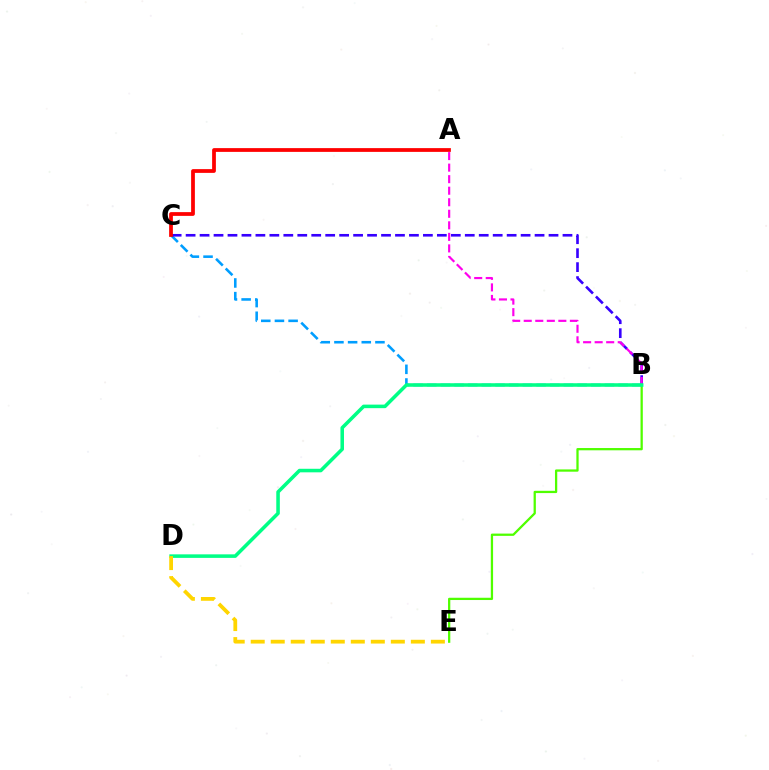{('B', 'E'): [{'color': '#4fff00', 'line_style': 'solid', 'thickness': 1.64}], ('B', 'C'): [{'color': '#009eff', 'line_style': 'dashed', 'thickness': 1.86}, {'color': '#3700ff', 'line_style': 'dashed', 'thickness': 1.9}], ('A', 'B'): [{'color': '#ff00ed', 'line_style': 'dashed', 'thickness': 1.57}], ('B', 'D'): [{'color': '#00ff86', 'line_style': 'solid', 'thickness': 2.55}], ('A', 'C'): [{'color': '#ff0000', 'line_style': 'solid', 'thickness': 2.7}], ('D', 'E'): [{'color': '#ffd500', 'line_style': 'dashed', 'thickness': 2.72}]}